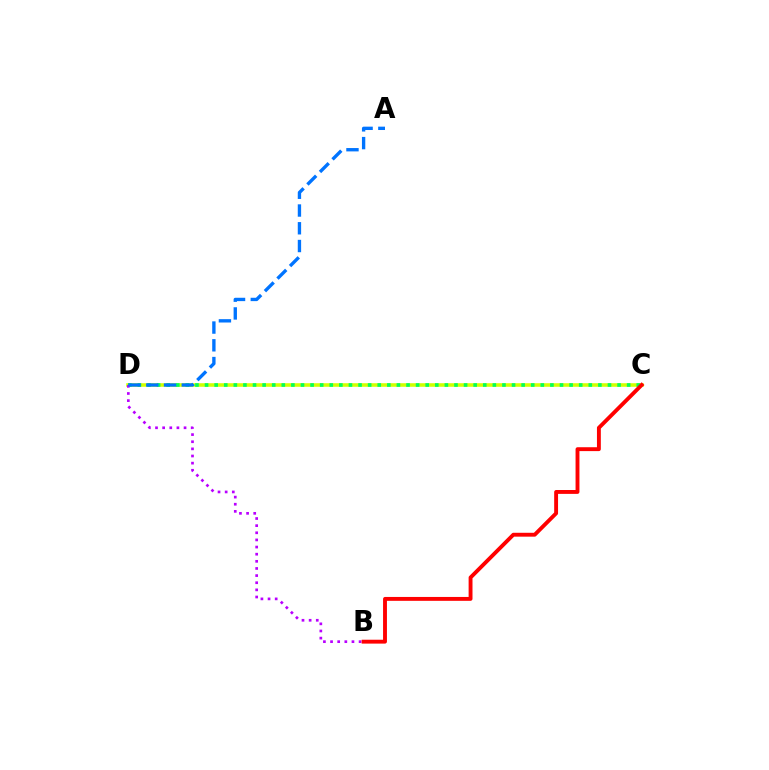{('C', 'D'): [{'color': '#d1ff00', 'line_style': 'solid', 'thickness': 2.57}, {'color': '#00ff5c', 'line_style': 'dotted', 'thickness': 2.61}], ('B', 'D'): [{'color': '#b900ff', 'line_style': 'dotted', 'thickness': 1.94}], ('A', 'D'): [{'color': '#0074ff', 'line_style': 'dashed', 'thickness': 2.41}], ('B', 'C'): [{'color': '#ff0000', 'line_style': 'solid', 'thickness': 2.79}]}